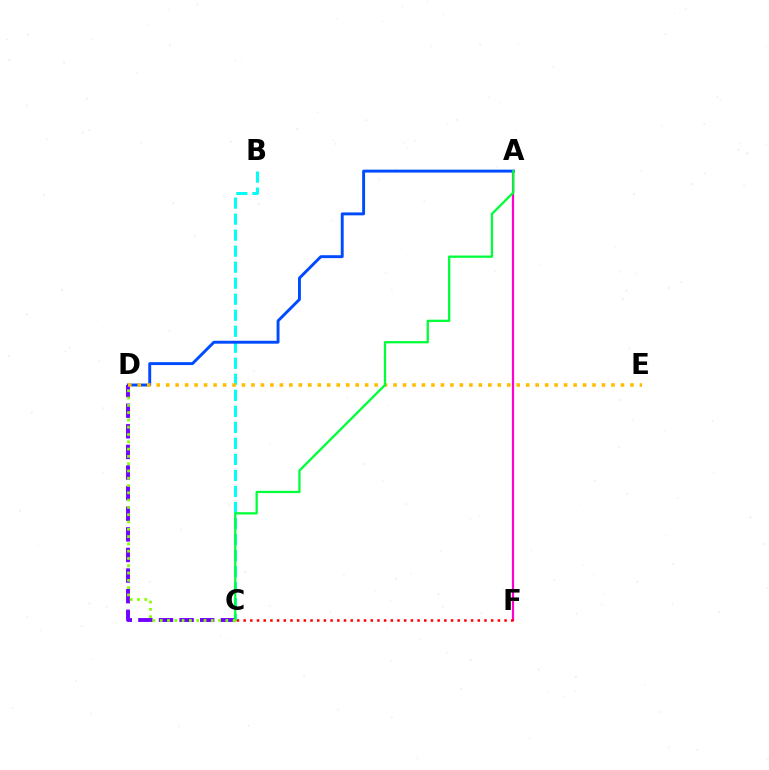{('B', 'C'): [{'color': '#00fff6', 'line_style': 'dashed', 'thickness': 2.18}], ('A', 'F'): [{'color': '#ff00cf', 'line_style': 'solid', 'thickness': 1.59}], ('A', 'D'): [{'color': '#004bff', 'line_style': 'solid', 'thickness': 2.1}], ('C', 'F'): [{'color': '#ff0000', 'line_style': 'dotted', 'thickness': 1.82}], ('C', 'D'): [{'color': '#7200ff', 'line_style': 'dashed', 'thickness': 2.8}, {'color': '#84ff00', 'line_style': 'dotted', 'thickness': 1.98}], ('D', 'E'): [{'color': '#ffbd00', 'line_style': 'dotted', 'thickness': 2.57}], ('A', 'C'): [{'color': '#00ff39', 'line_style': 'solid', 'thickness': 1.64}]}